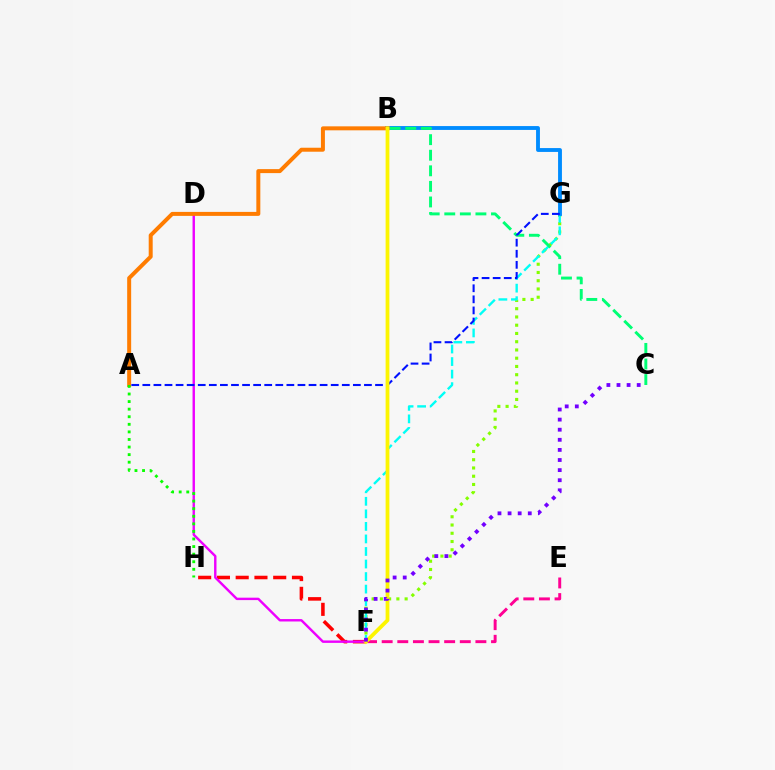{('F', 'G'): [{'color': '#84ff00', 'line_style': 'dotted', 'thickness': 2.24}, {'color': '#00fff6', 'line_style': 'dashed', 'thickness': 1.7}], ('F', 'H'): [{'color': '#ff0000', 'line_style': 'dashed', 'thickness': 2.55}], ('E', 'F'): [{'color': '#ff0094', 'line_style': 'dashed', 'thickness': 2.12}], ('B', 'G'): [{'color': '#008cff', 'line_style': 'solid', 'thickness': 2.78}], ('B', 'C'): [{'color': '#00ff74', 'line_style': 'dashed', 'thickness': 2.12}], ('D', 'F'): [{'color': '#ee00ff', 'line_style': 'solid', 'thickness': 1.74}], ('A', 'B'): [{'color': '#ff7c00', 'line_style': 'solid', 'thickness': 2.87}], ('A', 'H'): [{'color': '#08ff00', 'line_style': 'dotted', 'thickness': 2.06}], ('A', 'G'): [{'color': '#0010ff', 'line_style': 'dashed', 'thickness': 1.51}], ('B', 'F'): [{'color': '#fcf500', 'line_style': 'solid', 'thickness': 2.72}], ('C', 'F'): [{'color': '#7200ff', 'line_style': 'dotted', 'thickness': 2.74}]}